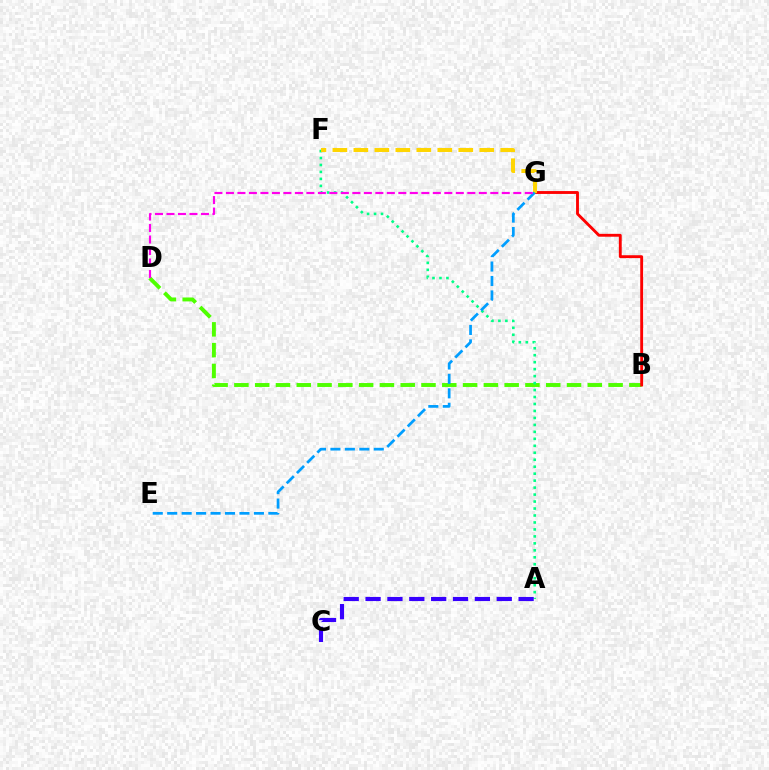{('B', 'D'): [{'color': '#4fff00', 'line_style': 'dashed', 'thickness': 2.82}], ('A', 'F'): [{'color': '#00ff86', 'line_style': 'dotted', 'thickness': 1.89}], ('B', 'G'): [{'color': '#ff0000', 'line_style': 'solid', 'thickness': 2.07}], ('F', 'G'): [{'color': '#ffd500', 'line_style': 'dashed', 'thickness': 2.85}], ('A', 'C'): [{'color': '#3700ff', 'line_style': 'dashed', 'thickness': 2.97}], ('E', 'G'): [{'color': '#009eff', 'line_style': 'dashed', 'thickness': 1.96}], ('D', 'G'): [{'color': '#ff00ed', 'line_style': 'dashed', 'thickness': 1.56}]}